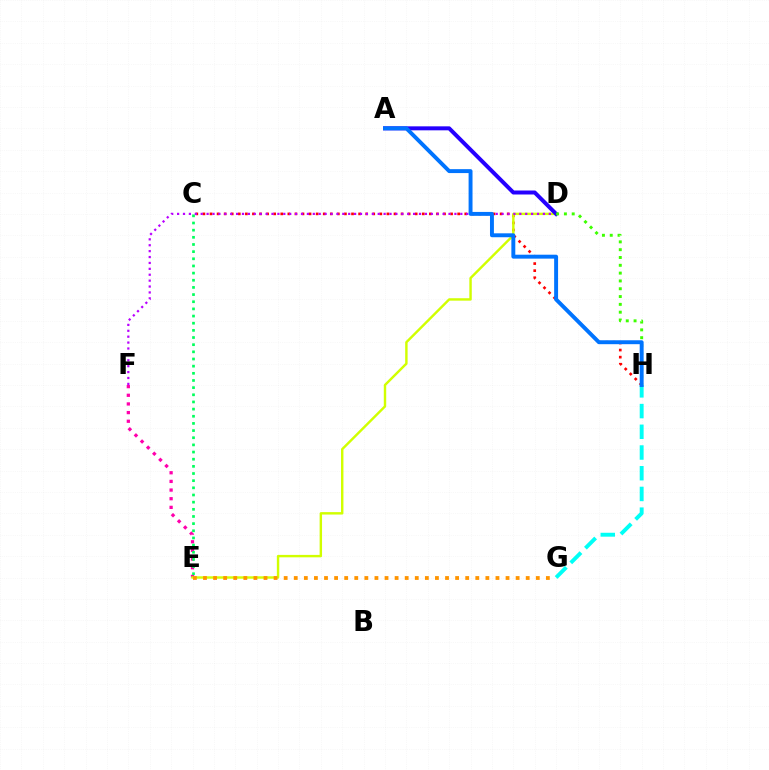{('C', 'H'): [{'color': '#ff0000', 'line_style': 'dotted', 'thickness': 1.92}], ('E', 'F'): [{'color': '#ff00ac', 'line_style': 'dotted', 'thickness': 2.35}], ('D', 'E'): [{'color': '#d1ff00', 'line_style': 'solid', 'thickness': 1.75}], ('D', 'F'): [{'color': '#b900ff', 'line_style': 'dotted', 'thickness': 1.6}], ('E', 'G'): [{'color': '#ff9400', 'line_style': 'dotted', 'thickness': 2.74}], ('A', 'D'): [{'color': '#2500ff', 'line_style': 'solid', 'thickness': 2.87}], ('D', 'H'): [{'color': '#3dff00', 'line_style': 'dotted', 'thickness': 2.12}], ('C', 'E'): [{'color': '#00ff5c', 'line_style': 'dotted', 'thickness': 1.94}], ('G', 'H'): [{'color': '#00fff6', 'line_style': 'dashed', 'thickness': 2.81}], ('A', 'H'): [{'color': '#0074ff', 'line_style': 'solid', 'thickness': 2.83}]}